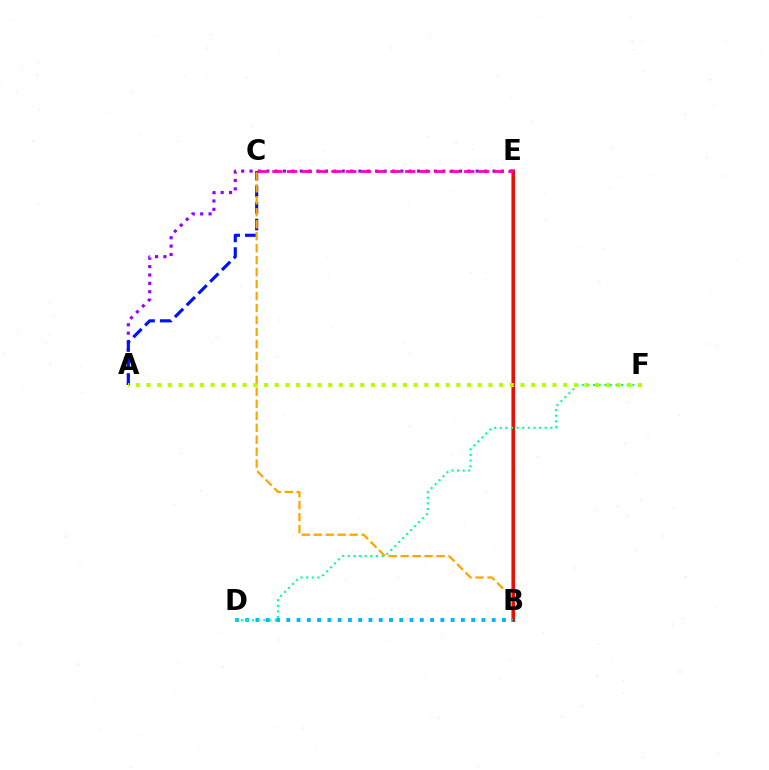{('B', 'E'): [{'color': '#08ff00', 'line_style': 'solid', 'thickness': 2.83}, {'color': '#ff0000', 'line_style': 'solid', 'thickness': 2.07}], ('A', 'E'): [{'color': '#9b00ff', 'line_style': 'dotted', 'thickness': 2.28}], ('A', 'C'): [{'color': '#0010ff', 'line_style': 'dashed', 'thickness': 2.26}], ('B', 'C'): [{'color': '#ffa500', 'line_style': 'dashed', 'thickness': 1.63}], ('B', 'D'): [{'color': '#00b5ff', 'line_style': 'dotted', 'thickness': 2.79}], ('C', 'E'): [{'color': '#ff00bd', 'line_style': 'dashed', 'thickness': 2.0}], ('D', 'F'): [{'color': '#00ff9d', 'line_style': 'dotted', 'thickness': 1.53}], ('A', 'F'): [{'color': '#b3ff00', 'line_style': 'dotted', 'thickness': 2.9}]}